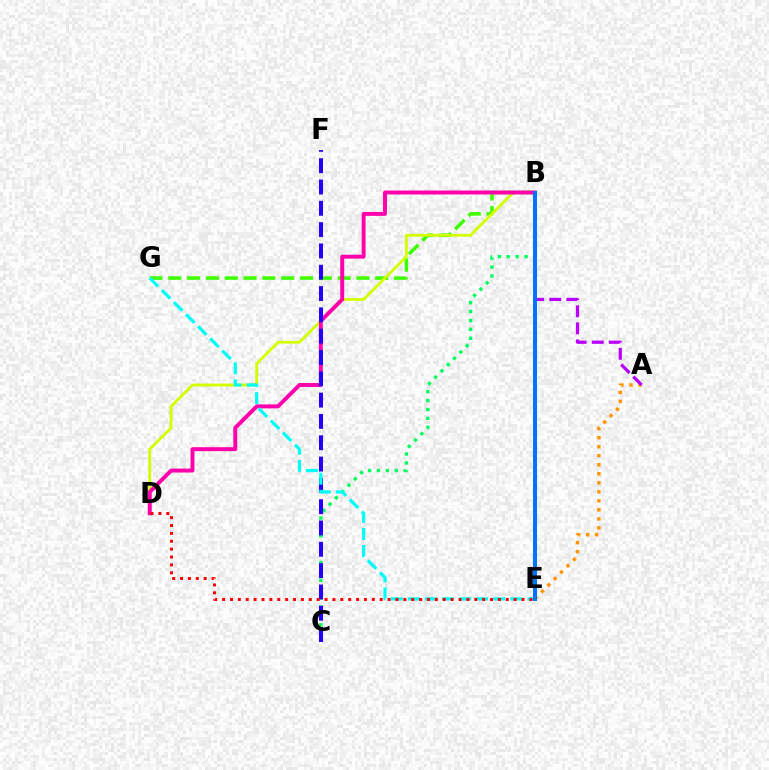{('B', 'G'): [{'color': '#3dff00', 'line_style': 'dashed', 'thickness': 2.56}], ('B', 'D'): [{'color': '#d1ff00', 'line_style': 'solid', 'thickness': 2.03}, {'color': '#ff00ac', 'line_style': 'solid', 'thickness': 2.83}], ('B', 'C'): [{'color': '#00ff5c', 'line_style': 'dotted', 'thickness': 2.42}], ('C', 'F'): [{'color': '#2500ff', 'line_style': 'dashed', 'thickness': 2.9}], ('A', 'E'): [{'color': '#ff9400', 'line_style': 'dotted', 'thickness': 2.45}], ('E', 'G'): [{'color': '#00fff6', 'line_style': 'dashed', 'thickness': 2.32}], ('A', 'B'): [{'color': '#b900ff', 'line_style': 'dashed', 'thickness': 2.32}], ('D', 'E'): [{'color': '#ff0000', 'line_style': 'dotted', 'thickness': 2.14}], ('B', 'E'): [{'color': '#0074ff', 'line_style': 'solid', 'thickness': 2.9}]}